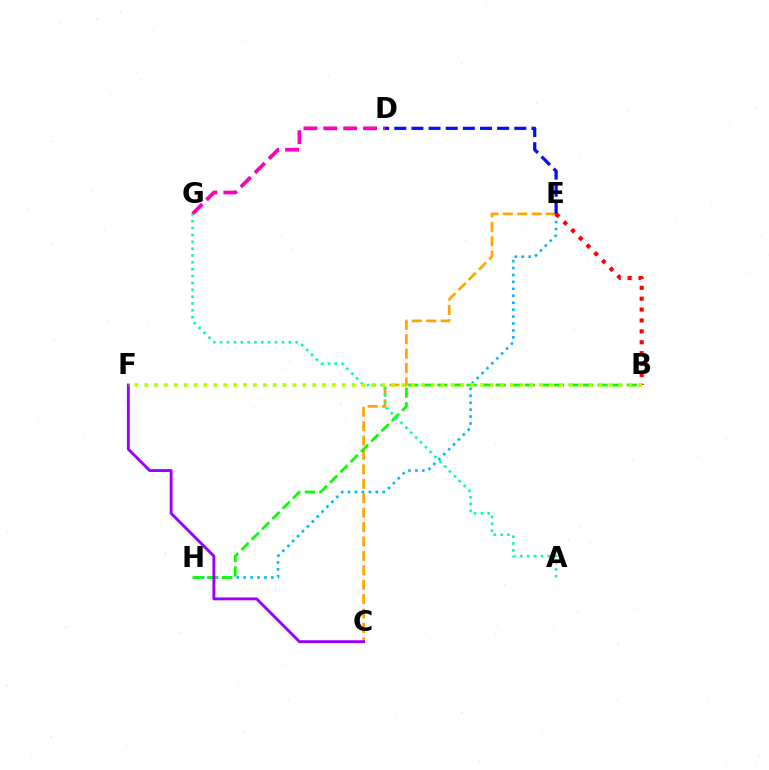{('C', 'E'): [{'color': '#ffa500', 'line_style': 'dashed', 'thickness': 1.96}], ('D', 'G'): [{'color': '#ff00bd', 'line_style': 'dashed', 'thickness': 2.7}], ('D', 'E'): [{'color': '#0010ff', 'line_style': 'dashed', 'thickness': 2.33}], ('E', 'H'): [{'color': '#00b5ff', 'line_style': 'dotted', 'thickness': 1.88}], ('B', 'H'): [{'color': '#08ff00', 'line_style': 'dashed', 'thickness': 1.98}], ('C', 'F'): [{'color': '#9b00ff', 'line_style': 'solid', 'thickness': 2.08}], ('A', 'G'): [{'color': '#00ff9d', 'line_style': 'dotted', 'thickness': 1.86}], ('B', 'E'): [{'color': '#ff0000', 'line_style': 'dotted', 'thickness': 2.96}], ('B', 'F'): [{'color': '#b3ff00', 'line_style': 'dotted', 'thickness': 2.68}]}